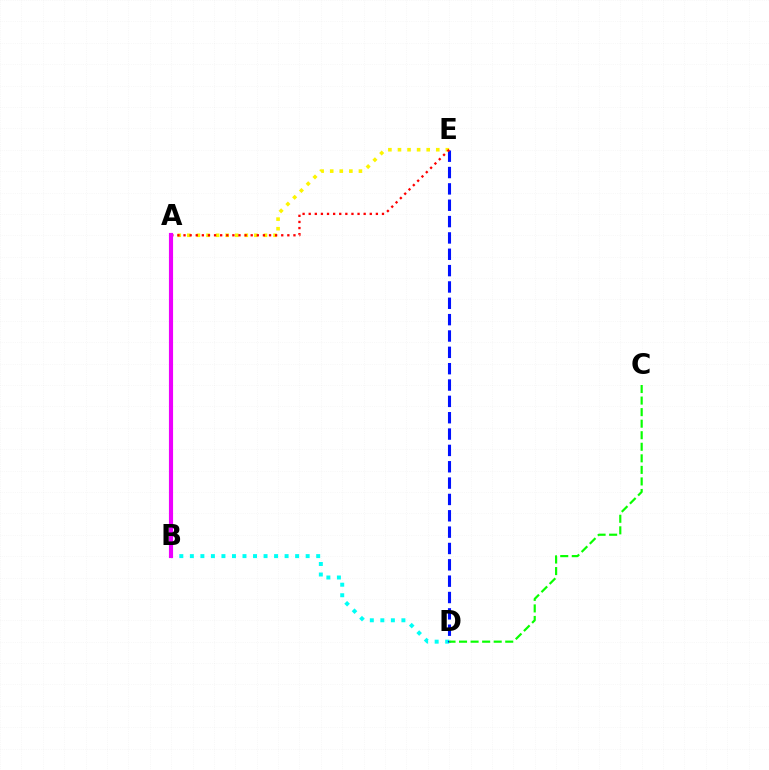{('B', 'D'): [{'color': '#00fff6', 'line_style': 'dotted', 'thickness': 2.86}], ('D', 'E'): [{'color': '#0010ff', 'line_style': 'dashed', 'thickness': 2.22}], ('A', 'E'): [{'color': '#fcf500', 'line_style': 'dotted', 'thickness': 2.6}, {'color': '#ff0000', 'line_style': 'dotted', 'thickness': 1.66}], ('C', 'D'): [{'color': '#08ff00', 'line_style': 'dashed', 'thickness': 1.57}], ('A', 'B'): [{'color': '#ee00ff', 'line_style': 'solid', 'thickness': 2.97}]}